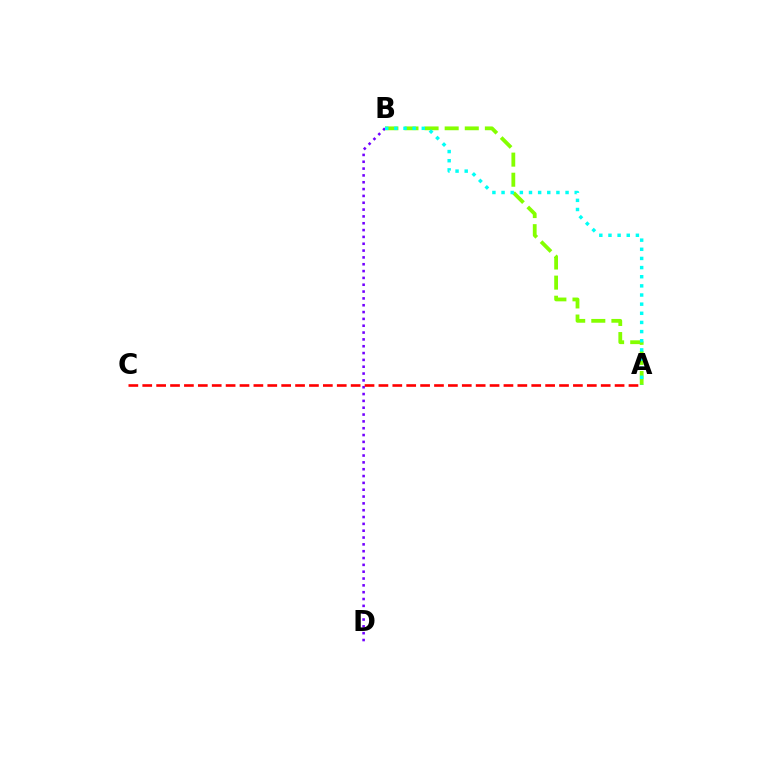{('B', 'D'): [{'color': '#7200ff', 'line_style': 'dotted', 'thickness': 1.86}], ('A', 'B'): [{'color': '#84ff00', 'line_style': 'dashed', 'thickness': 2.73}, {'color': '#00fff6', 'line_style': 'dotted', 'thickness': 2.48}], ('A', 'C'): [{'color': '#ff0000', 'line_style': 'dashed', 'thickness': 1.89}]}